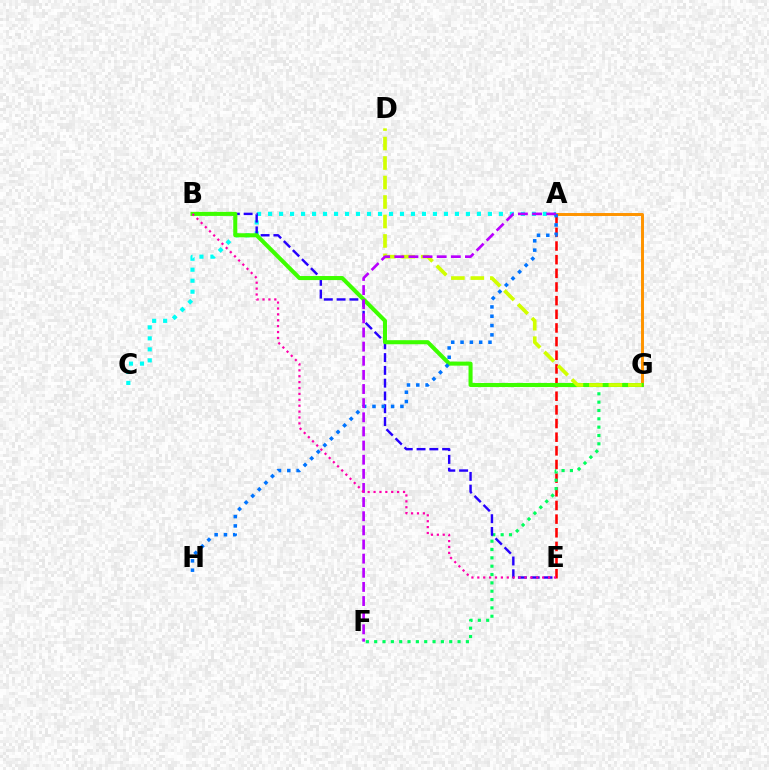{('A', 'G'): [{'color': '#ff9400', 'line_style': 'solid', 'thickness': 2.13}], ('A', 'E'): [{'color': '#ff0000', 'line_style': 'dashed', 'thickness': 1.85}], ('F', 'G'): [{'color': '#00ff5c', 'line_style': 'dotted', 'thickness': 2.26}], ('A', 'C'): [{'color': '#00fff6', 'line_style': 'dotted', 'thickness': 2.99}], ('B', 'E'): [{'color': '#2500ff', 'line_style': 'dashed', 'thickness': 1.74}, {'color': '#ff00ac', 'line_style': 'dotted', 'thickness': 1.6}], ('B', 'G'): [{'color': '#3dff00', 'line_style': 'solid', 'thickness': 2.92}], ('D', 'G'): [{'color': '#d1ff00', 'line_style': 'dashed', 'thickness': 2.65}], ('A', 'H'): [{'color': '#0074ff', 'line_style': 'dotted', 'thickness': 2.53}], ('A', 'F'): [{'color': '#b900ff', 'line_style': 'dashed', 'thickness': 1.92}]}